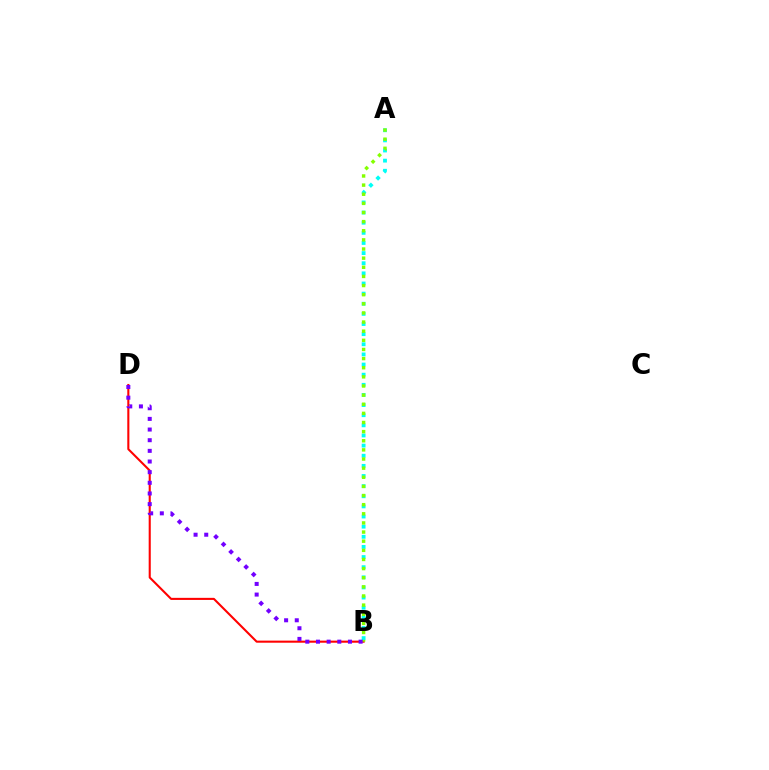{('A', 'B'): [{'color': '#00fff6', 'line_style': 'dotted', 'thickness': 2.75}, {'color': '#84ff00', 'line_style': 'dotted', 'thickness': 2.48}], ('B', 'D'): [{'color': '#ff0000', 'line_style': 'solid', 'thickness': 1.5}, {'color': '#7200ff', 'line_style': 'dotted', 'thickness': 2.89}]}